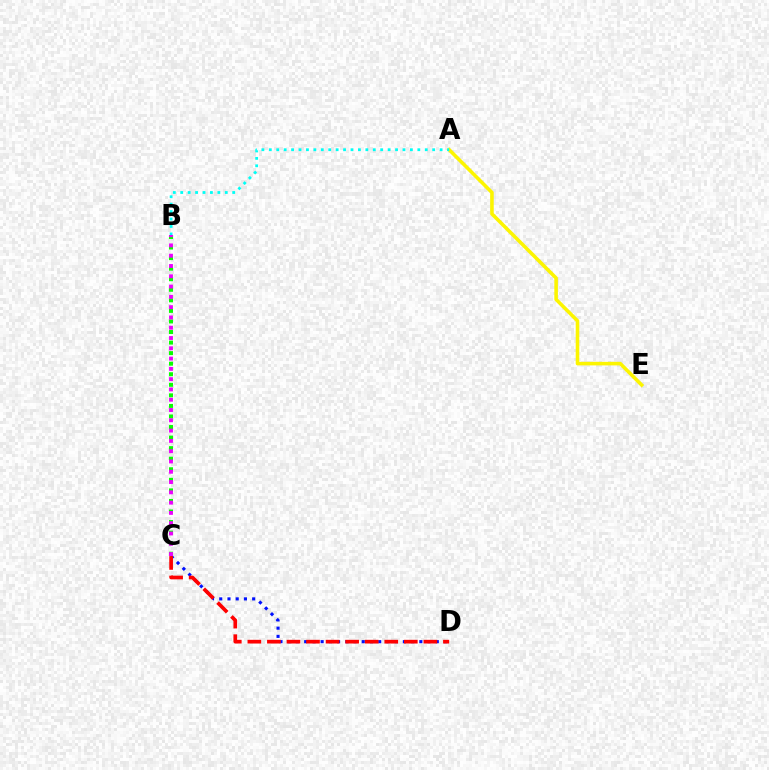{('A', 'E'): [{'color': '#fcf500', 'line_style': 'solid', 'thickness': 2.57}], ('A', 'B'): [{'color': '#00fff6', 'line_style': 'dotted', 'thickness': 2.02}], ('B', 'C'): [{'color': '#08ff00', 'line_style': 'dotted', 'thickness': 2.87}, {'color': '#ee00ff', 'line_style': 'dotted', 'thickness': 2.8}], ('C', 'D'): [{'color': '#0010ff', 'line_style': 'dotted', 'thickness': 2.24}, {'color': '#ff0000', 'line_style': 'dashed', 'thickness': 2.66}]}